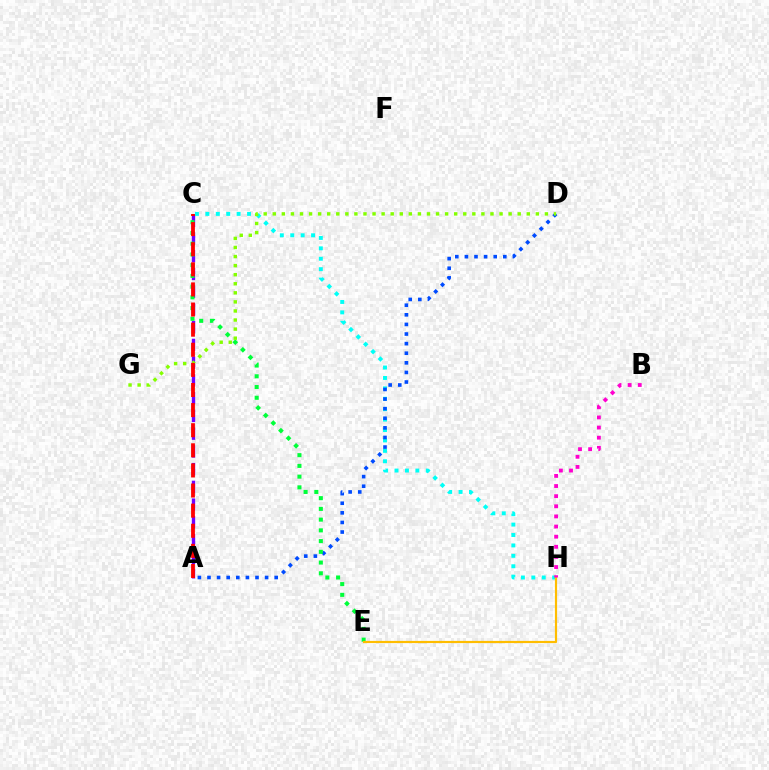{('A', 'C'): [{'color': '#7200ff', 'line_style': 'dashed', 'thickness': 2.41}, {'color': '#ff0000', 'line_style': 'dashed', 'thickness': 2.73}], ('C', 'H'): [{'color': '#00fff6', 'line_style': 'dotted', 'thickness': 2.83}], ('A', 'D'): [{'color': '#004bff', 'line_style': 'dotted', 'thickness': 2.61}], ('C', 'E'): [{'color': '#00ff39', 'line_style': 'dotted', 'thickness': 2.92}], ('E', 'H'): [{'color': '#ffbd00', 'line_style': 'solid', 'thickness': 1.57}], ('D', 'G'): [{'color': '#84ff00', 'line_style': 'dotted', 'thickness': 2.46}], ('B', 'H'): [{'color': '#ff00cf', 'line_style': 'dotted', 'thickness': 2.75}]}